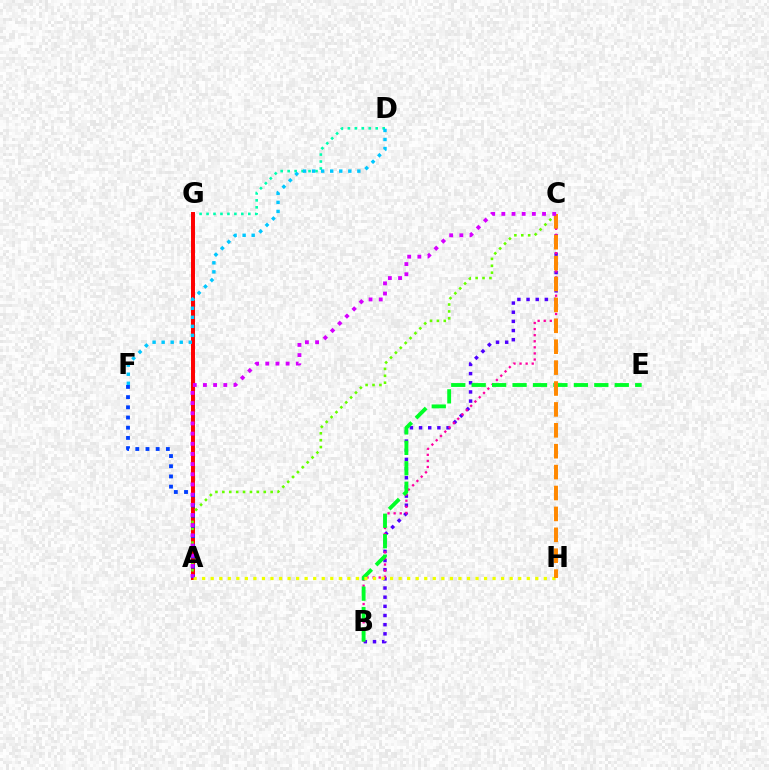{('D', 'G'): [{'color': '#00ffaf', 'line_style': 'dotted', 'thickness': 1.89}], ('B', 'C'): [{'color': '#4f00ff', 'line_style': 'dotted', 'thickness': 2.49}, {'color': '#ff00a0', 'line_style': 'dotted', 'thickness': 1.65}], ('A', 'G'): [{'color': '#ff0000', 'line_style': 'solid', 'thickness': 2.85}], ('A', 'C'): [{'color': '#66ff00', 'line_style': 'dotted', 'thickness': 1.87}, {'color': '#d600ff', 'line_style': 'dotted', 'thickness': 2.76}], ('B', 'E'): [{'color': '#00ff27', 'line_style': 'dashed', 'thickness': 2.78}], ('A', 'F'): [{'color': '#003fff', 'line_style': 'dotted', 'thickness': 2.77}], ('D', 'F'): [{'color': '#00c7ff', 'line_style': 'dotted', 'thickness': 2.46}], ('A', 'H'): [{'color': '#eeff00', 'line_style': 'dotted', 'thickness': 2.32}], ('C', 'H'): [{'color': '#ff8800', 'line_style': 'dashed', 'thickness': 2.84}]}